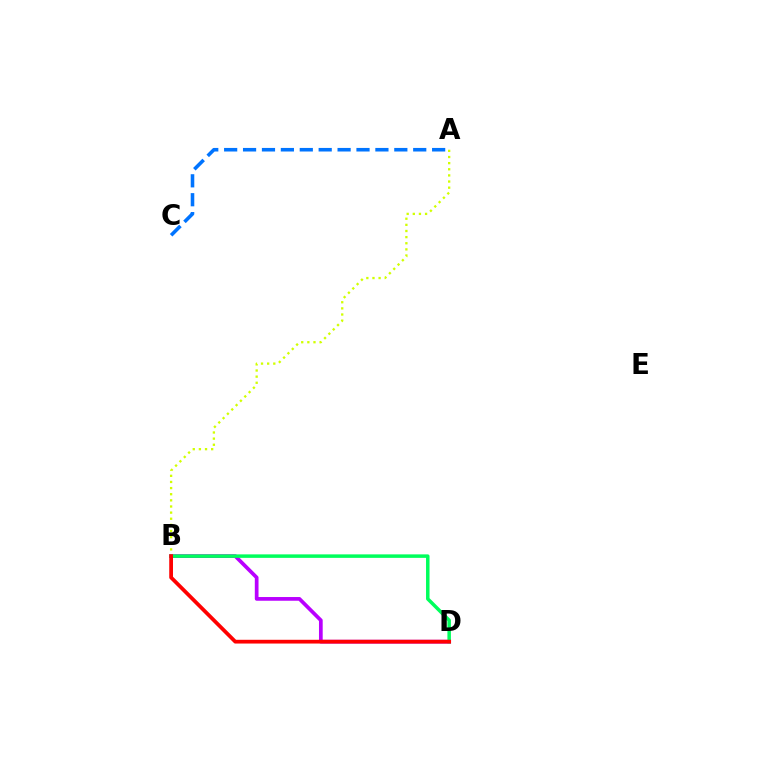{('A', 'B'): [{'color': '#d1ff00', 'line_style': 'dotted', 'thickness': 1.67}], ('B', 'D'): [{'color': '#b900ff', 'line_style': 'solid', 'thickness': 2.68}, {'color': '#00ff5c', 'line_style': 'solid', 'thickness': 2.52}, {'color': '#ff0000', 'line_style': 'solid', 'thickness': 2.7}], ('A', 'C'): [{'color': '#0074ff', 'line_style': 'dashed', 'thickness': 2.57}]}